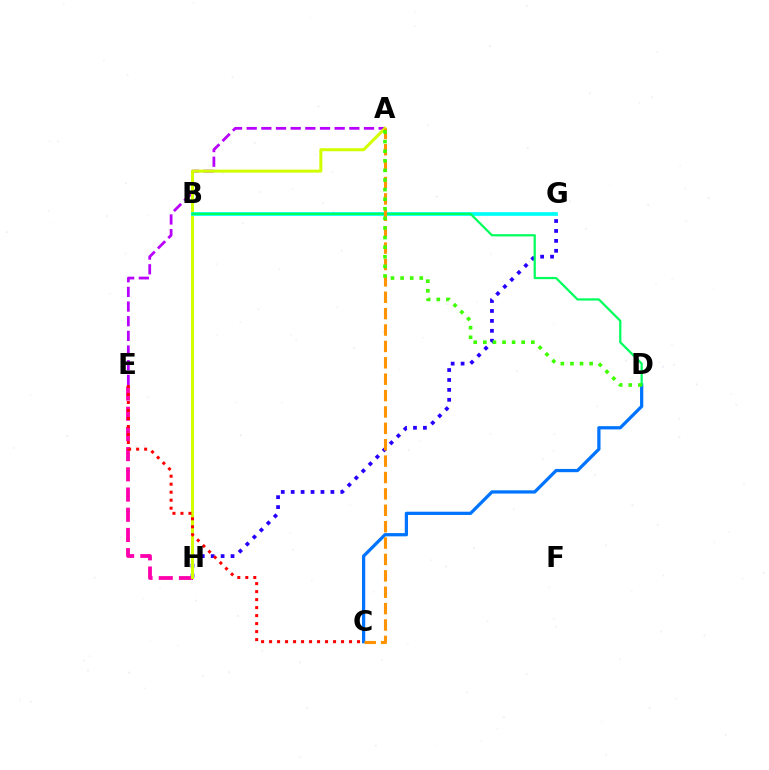{('G', 'H'): [{'color': '#2500ff', 'line_style': 'dotted', 'thickness': 2.7}], ('A', 'E'): [{'color': '#b900ff', 'line_style': 'dashed', 'thickness': 1.99}], ('E', 'H'): [{'color': '#ff00ac', 'line_style': 'dashed', 'thickness': 2.74}], ('A', 'H'): [{'color': '#d1ff00', 'line_style': 'solid', 'thickness': 2.17}], ('C', 'E'): [{'color': '#ff0000', 'line_style': 'dotted', 'thickness': 2.17}], ('C', 'D'): [{'color': '#0074ff', 'line_style': 'solid', 'thickness': 2.34}], ('B', 'G'): [{'color': '#00fff6', 'line_style': 'solid', 'thickness': 2.67}], ('B', 'D'): [{'color': '#00ff5c', 'line_style': 'solid', 'thickness': 1.6}], ('A', 'C'): [{'color': '#ff9400', 'line_style': 'dashed', 'thickness': 2.23}], ('A', 'D'): [{'color': '#3dff00', 'line_style': 'dotted', 'thickness': 2.61}]}